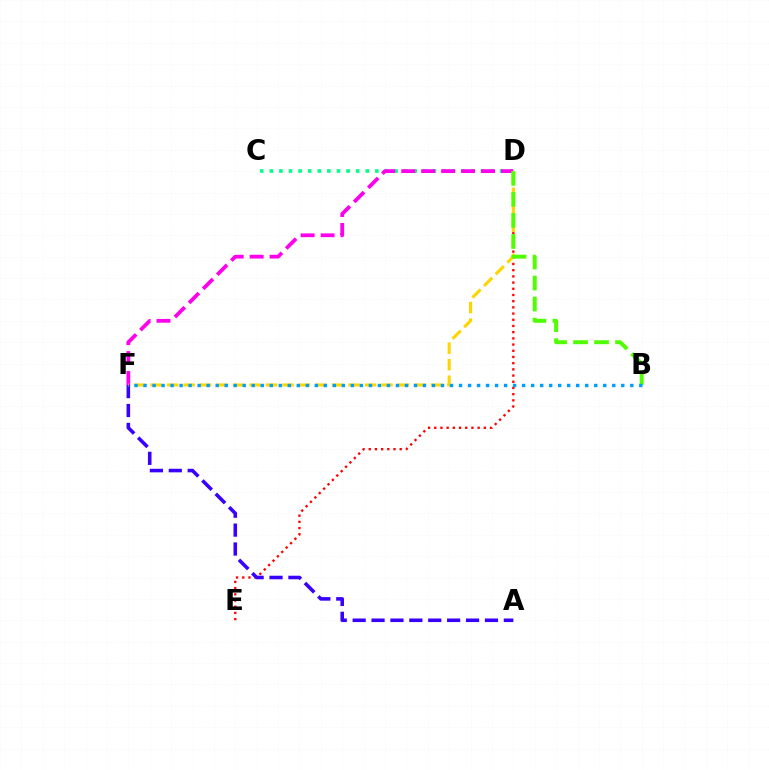{('D', 'E'): [{'color': '#ff0000', 'line_style': 'dotted', 'thickness': 1.68}], ('A', 'F'): [{'color': '#3700ff', 'line_style': 'dashed', 'thickness': 2.57}], ('C', 'D'): [{'color': '#00ff86', 'line_style': 'dotted', 'thickness': 2.61}], ('D', 'F'): [{'color': '#ff00ed', 'line_style': 'dashed', 'thickness': 2.71}, {'color': '#ffd500', 'line_style': 'dashed', 'thickness': 2.24}], ('B', 'D'): [{'color': '#4fff00', 'line_style': 'dashed', 'thickness': 2.85}], ('B', 'F'): [{'color': '#009eff', 'line_style': 'dotted', 'thickness': 2.45}]}